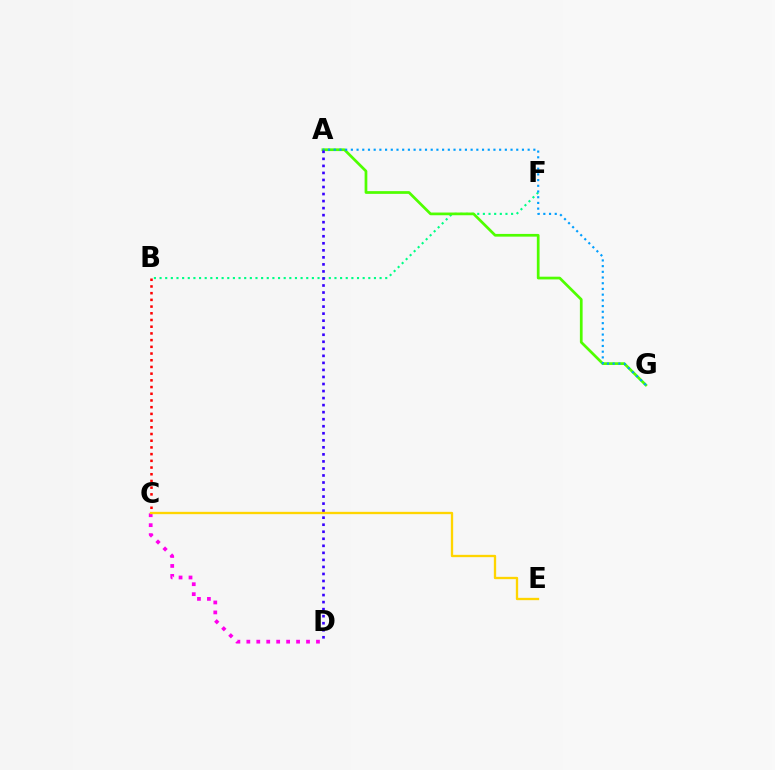{('B', 'C'): [{'color': '#ff0000', 'line_style': 'dotted', 'thickness': 1.82}], ('B', 'F'): [{'color': '#00ff86', 'line_style': 'dotted', 'thickness': 1.53}], ('C', 'D'): [{'color': '#ff00ed', 'line_style': 'dotted', 'thickness': 2.7}], ('A', 'G'): [{'color': '#4fff00', 'line_style': 'solid', 'thickness': 1.96}, {'color': '#009eff', 'line_style': 'dotted', 'thickness': 1.55}], ('A', 'D'): [{'color': '#3700ff', 'line_style': 'dotted', 'thickness': 1.91}], ('C', 'E'): [{'color': '#ffd500', 'line_style': 'solid', 'thickness': 1.67}]}